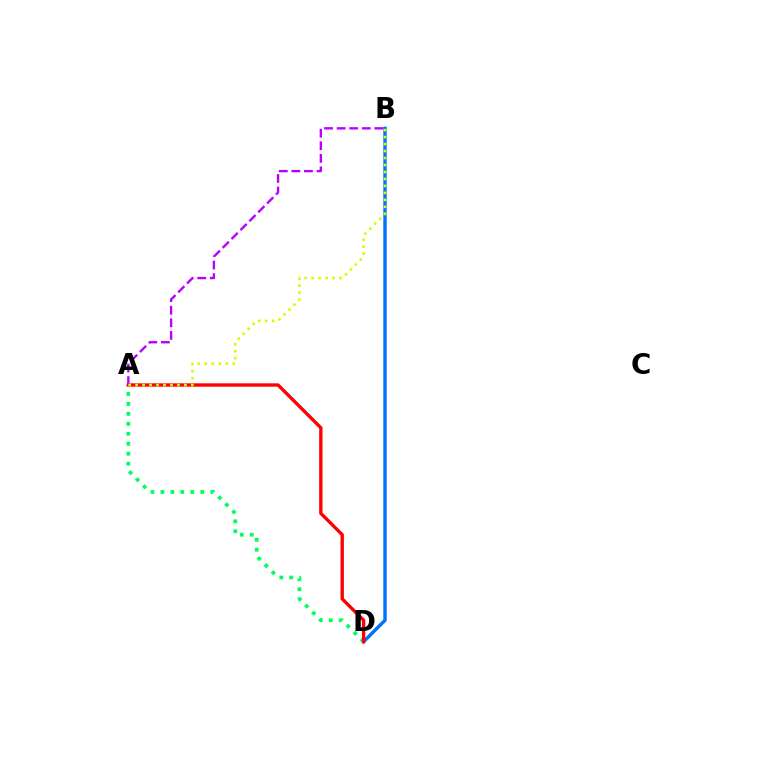{('B', 'D'): [{'color': '#0074ff', 'line_style': 'solid', 'thickness': 2.46}], ('A', 'D'): [{'color': '#00ff5c', 'line_style': 'dotted', 'thickness': 2.71}, {'color': '#ff0000', 'line_style': 'solid', 'thickness': 2.41}], ('A', 'B'): [{'color': '#b900ff', 'line_style': 'dashed', 'thickness': 1.71}, {'color': '#d1ff00', 'line_style': 'dotted', 'thickness': 1.89}]}